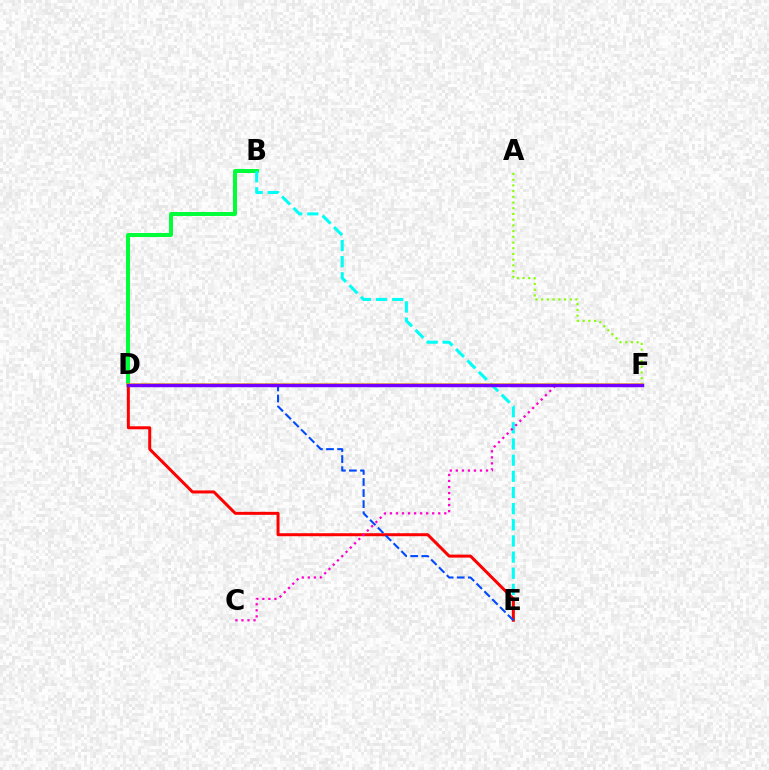{('B', 'D'): [{'color': '#00ff39', 'line_style': 'solid', 'thickness': 2.87}], ('B', 'E'): [{'color': '#00fff6', 'line_style': 'dashed', 'thickness': 2.19}], ('D', 'E'): [{'color': '#ff0000', 'line_style': 'solid', 'thickness': 2.16}, {'color': '#004bff', 'line_style': 'dashed', 'thickness': 1.5}], ('C', 'F'): [{'color': '#ff00cf', 'line_style': 'dotted', 'thickness': 1.64}], ('A', 'F'): [{'color': '#84ff00', 'line_style': 'dotted', 'thickness': 1.55}], ('D', 'F'): [{'color': '#ffbd00', 'line_style': 'solid', 'thickness': 2.53}, {'color': '#7200ff', 'line_style': 'solid', 'thickness': 2.48}]}